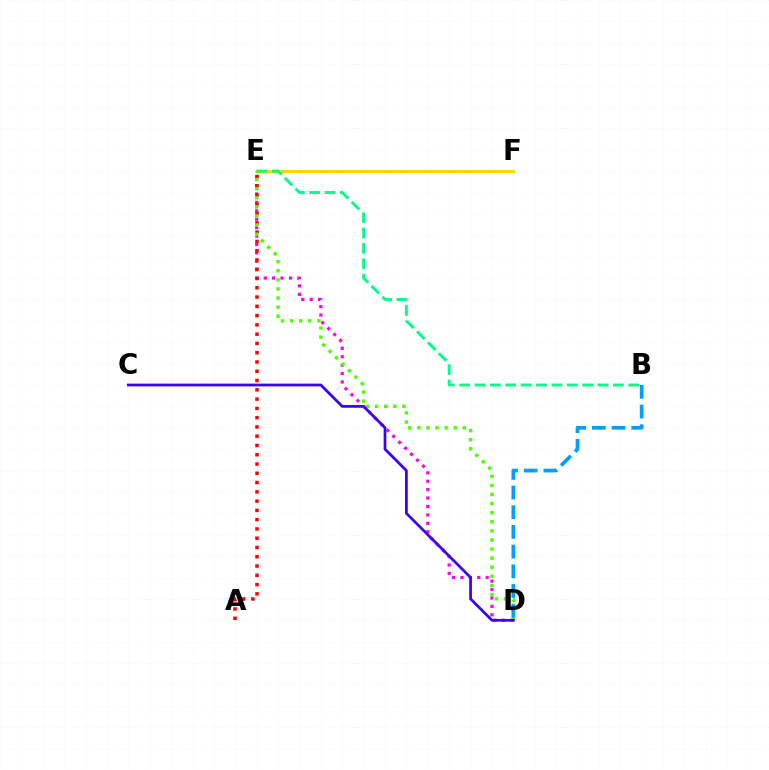{('D', 'E'): [{'color': '#ff00ed', 'line_style': 'dotted', 'thickness': 2.29}, {'color': '#4fff00', 'line_style': 'dotted', 'thickness': 2.47}], ('A', 'E'): [{'color': '#ff0000', 'line_style': 'dotted', 'thickness': 2.52}], ('E', 'F'): [{'color': '#ffd500', 'line_style': 'solid', 'thickness': 2.24}], ('B', 'E'): [{'color': '#00ff86', 'line_style': 'dashed', 'thickness': 2.09}], ('B', 'D'): [{'color': '#009eff', 'line_style': 'dashed', 'thickness': 2.67}], ('C', 'D'): [{'color': '#3700ff', 'line_style': 'solid', 'thickness': 1.97}]}